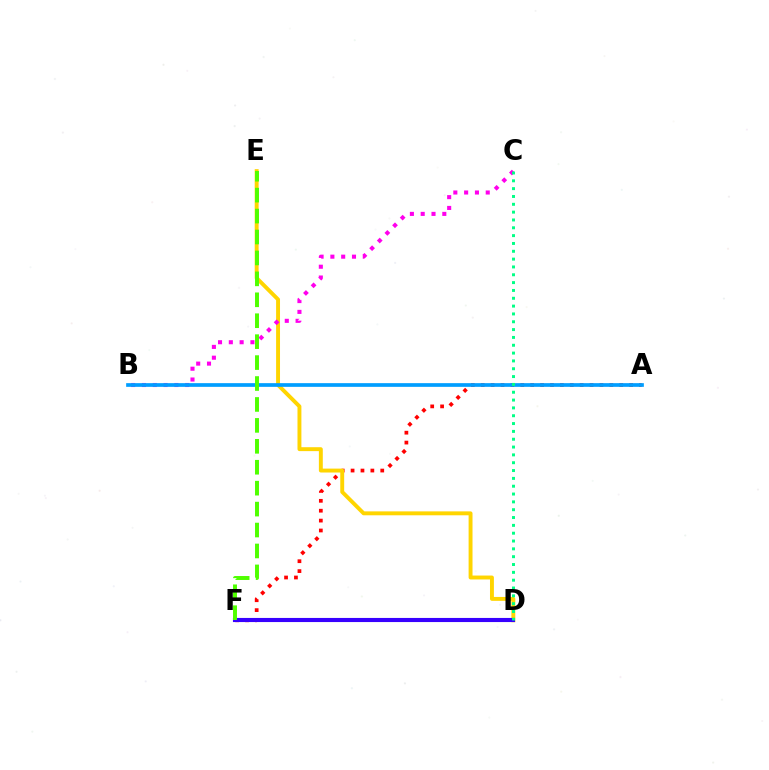{('A', 'F'): [{'color': '#ff0000', 'line_style': 'dotted', 'thickness': 2.69}], ('D', 'E'): [{'color': '#ffd500', 'line_style': 'solid', 'thickness': 2.81}], ('D', 'F'): [{'color': '#3700ff', 'line_style': 'solid', 'thickness': 2.97}], ('B', 'C'): [{'color': '#ff00ed', 'line_style': 'dotted', 'thickness': 2.94}], ('A', 'B'): [{'color': '#009eff', 'line_style': 'solid', 'thickness': 2.66}], ('E', 'F'): [{'color': '#4fff00', 'line_style': 'dashed', 'thickness': 2.84}], ('C', 'D'): [{'color': '#00ff86', 'line_style': 'dotted', 'thickness': 2.13}]}